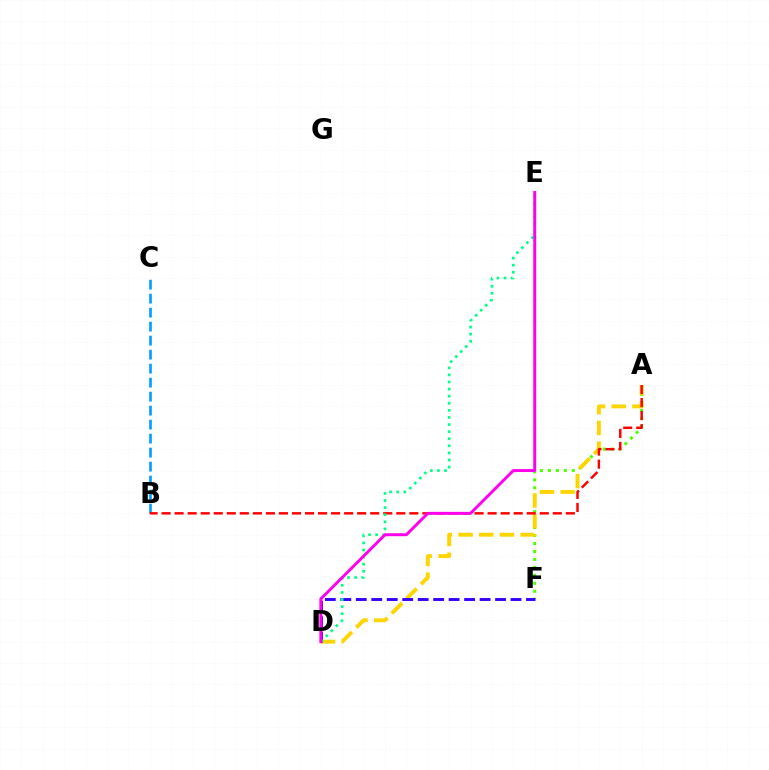{('A', 'F'): [{'color': '#4fff00', 'line_style': 'dotted', 'thickness': 2.16}], ('B', 'C'): [{'color': '#009eff', 'line_style': 'dashed', 'thickness': 1.9}], ('A', 'D'): [{'color': '#ffd500', 'line_style': 'dashed', 'thickness': 2.81}], ('A', 'B'): [{'color': '#ff0000', 'line_style': 'dashed', 'thickness': 1.77}], ('D', 'F'): [{'color': '#3700ff', 'line_style': 'dashed', 'thickness': 2.1}], ('D', 'E'): [{'color': '#00ff86', 'line_style': 'dotted', 'thickness': 1.93}, {'color': '#ff00ed', 'line_style': 'solid', 'thickness': 2.11}]}